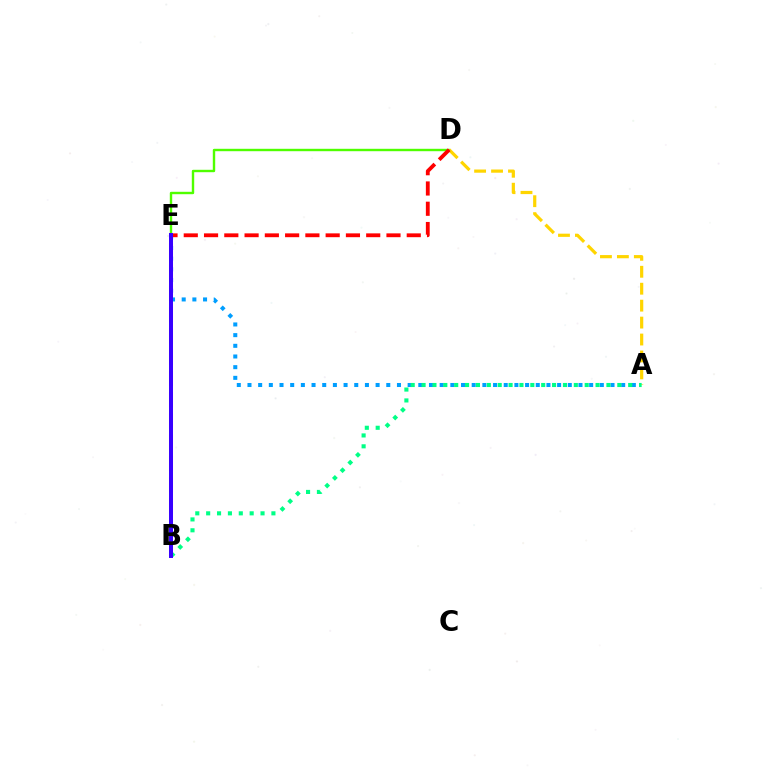{('B', 'E'): [{'color': '#ff00ed', 'line_style': 'dashed', 'thickness': 2.89}, {'color': '#3700ff', 'line_style': 'solid', 'thickness': 2.86}], ('D', 'E'): [{'color': '#4fff00', 'line_style': 'solid', 'thickness': 1.73}, {'color': '#ff0000', 'line_style': 'dashed', 'thickness': 2.75}], ('A', 'D'): [{'color': '#ffd500', 'line_style': 'dashed', 'thickness': 2.3}], ('A', 'E'): [{'color': '#009eff', 'line_style': 'dotted', 'thickness': 2.9}], ('A', 'B'): [{'color': '#00ff86', 'line_style': 'dotted', 'thickness': 2.95}]}